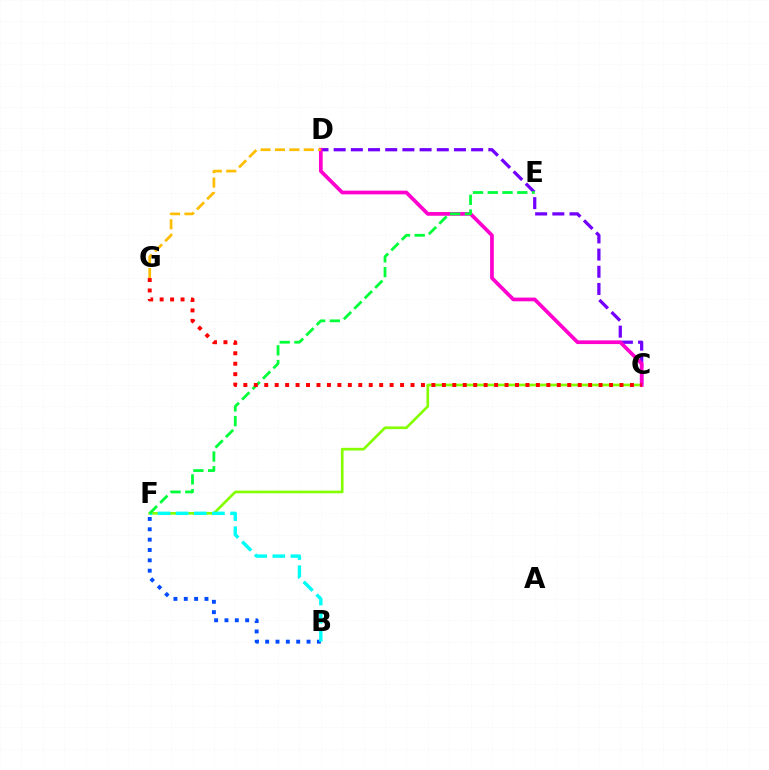{('C', 'D'): [{'color': '#7200ff', 'line_style': 'dashed', 'thickness': 2.33}, {'color': '#ff00cf', 'line_style': 'solid', 'thickness': 2.67}], ('C', 'F'): [{'color': '#84ff00', 'line_style': 'solid', 'thickness': 1.93}], ('B', 'F'): [{'color': '#004bff', 'line_style': 'dotted', 'thickness': 2.81}, {'color': '#00fff6', 'line_style': 'dashed', 'thickness': 2.46}], ('E', 'F'): [{'color': '#00ff39', 'line_style': 'dashed', 'thickness': 2.0}], ('D', 'G'): [{'color': '#ffbd00', 'line_style': 'dashed', 'thickness': 1.96}], ('C', 'G'): [{'color': '#ff0000', 'line_style': 'dotted', 'thickness': 2.84}]}